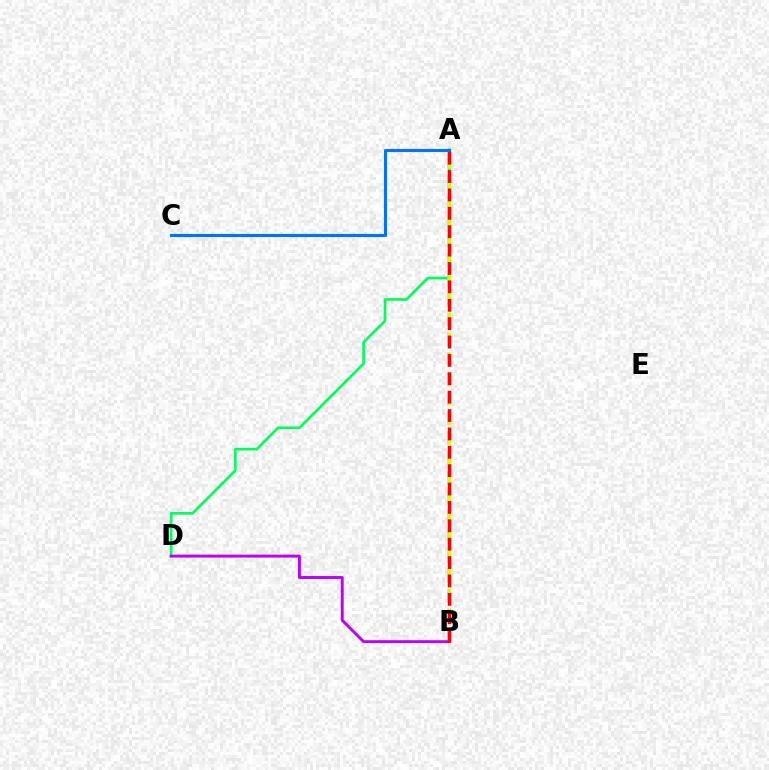{('A', 'D'): [{'color': '#00ff5c', 'line_style': 'solid', 'thickness': 1.91}], ('A', 'B'): [{'color': '#d1ff00', 'line_style': 'dashed', 'thickness': 2.68}, {'color': '#ff0000', 'line_style': 'dashed', 'thickness': 2.5}], ('B', 'D'): [{'color': '#b900ff', 'line_style': 'solid', 'thickness': 2.1}], ('A', 'C'): [{'color': '#0074ff', 'line_style': 'solid', 'thickness': 2.24}]}